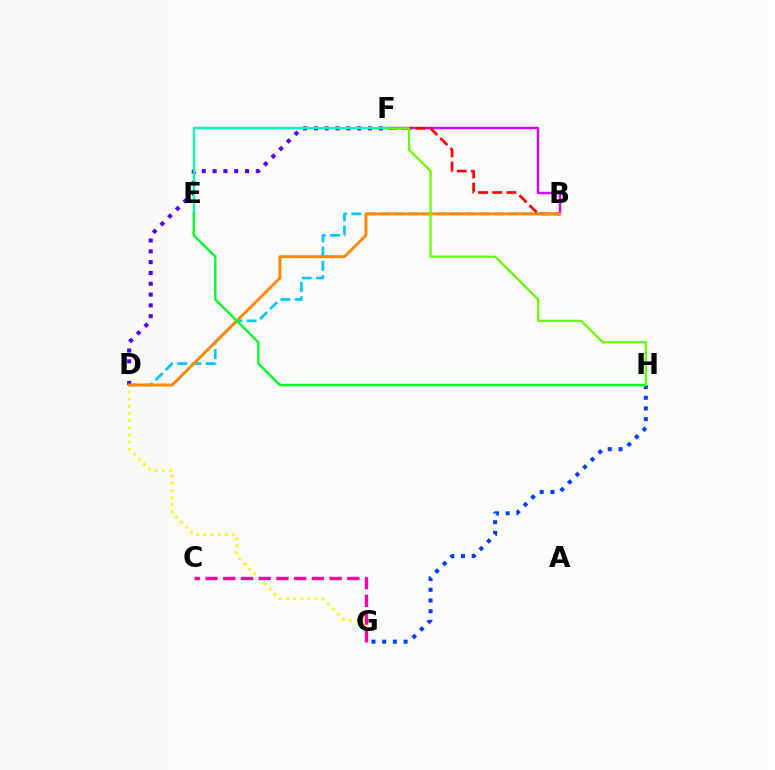{('B', 'D'): [{'color': '#00c7ff', 'line_style': 'dashed', 'thickness': 1.93}, {'color': '#ff8800', 'line_style': 'solid', 'thickness': 2.1}], ('G', 'H'): [{'color': '#003fff', 'line_style': 'dotted', 'thickness': 2.91}], ('D', 'G'): [{'color': '#eeff00', 'line_style': 'dotted', 'thickness': 1.94}], ('B', 'F'): [{'color': '#d600ff', 'line_style': 'solid', 'thickness': 1.75}, {'color': '#ff0000', 'line_style': 'dashed', 'thickness': 1.93}], ('D', 'F'): [{'color': '#4f00ff', 'line_style': 'dotted', 'thickness': 2.94}], ('C', 'G'): [{'color': '#ff00a0', 'line_style': 'dashed', 'thickness': 2.41}], ('E', 'F'): [{'color': '#00ffaf', 'line_style': 'solid', 'thickness': 1.7}], ('E', 'H'): [{'color': '#00ff27', 'line_style': 'solid', 'thickness': 1.71}], ('F', 'H'): [{'color': '#66ff00', 'line_style': 'solid', 'thickness': 1.61}]}